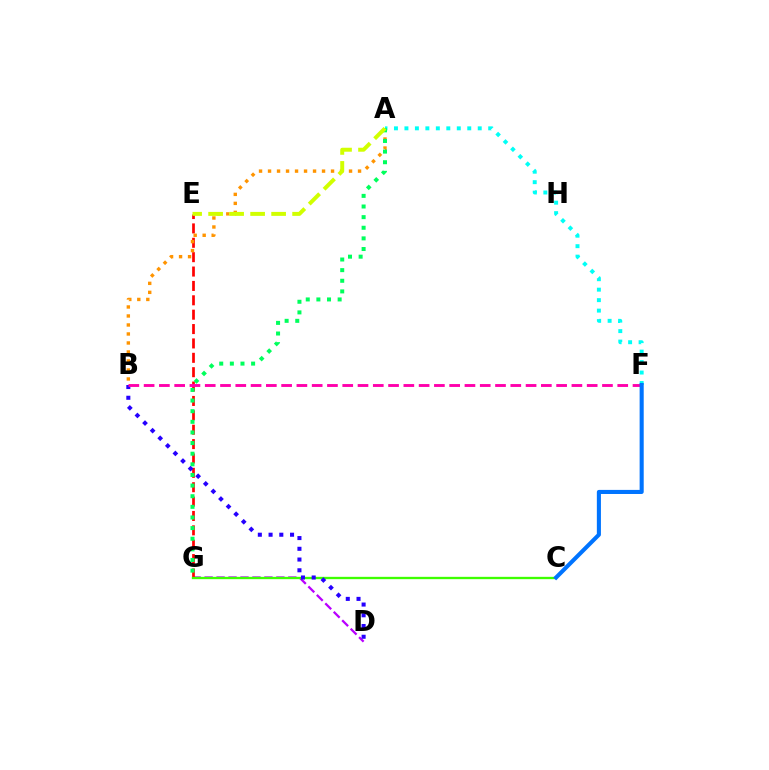{('D', 'G'): [{'color': '#b900ff', 'line_style': 'dashed', 'thickness': 1.62}], ('E', 'G'): [{'color': '#ff0000', 'line_style': 'dashed', 'thickness': 1.95}], ('A', 'B'): [{'color': '#ff9400', 'line_style': 'dotted', 'thickness': 2.45}], ('A', 'F'): [{'color': '#00fff6', 'line_style': 'dotted', 'thickness': 2.85}], ('A', 'G'): [{'color': '#00ff5c', 'line_style': 'dotted', 'thickness': 2.89}], ('C', 'G'): [{'color': '#3dff00', 'line_style': 'solid', 'thickness': 1.67}], ('B', 'D'): [{'color': '#2500ff', 'line_style': 'dotted', 'thickness': 2.92}], ('A', 'E'): [{'color': '#d1ff00', 'line_style': 'dashed', 'thickness': 2.85}], ('B', 'F'): [{'color': '#ff00ac', 'line_style': 'dashed', 'thickness': 2.08}], ('C', 'F'): [{'color': '#0074ff', 'line_style': 'solid', 'thickness': 2.94}]}